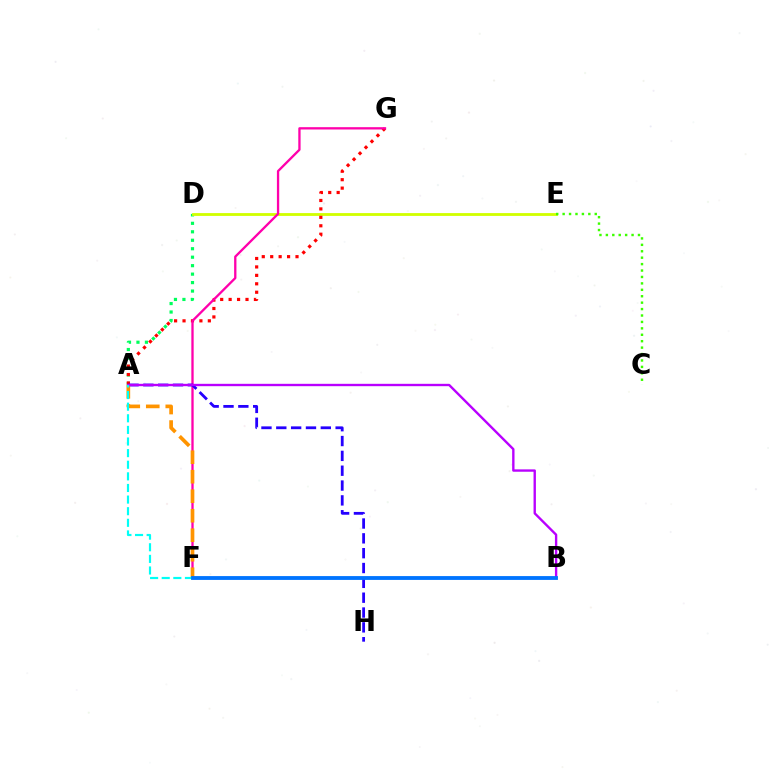{('A', 'D'): [{'color': '#00ff5c', 'line_style': 'dotted', 'thickness': 2.3}], ('D', 'E'): [{'color': '#d1ff00', 'line_style': 'solid', 'thickness': 2.03}], ('A', 'G'): [{'color': '#ff0000', 'line_style': 'dotted', 'thickness': 2.29}], ('F', 'G'): [{'color': '#ff00ac', 'line_style': 'solid', 'thickness': 1.66}], ('A', 'H'): [{'color': '#2500ff', 'line_style': 'dashed', 'thickness': 2.02}], ('A', 'F'): [{'color': '#ff9400', 'line_style': 'dashed', 'thickness': 2.65}, {'color': '#00fff6', 'line_style': 'dashed', 'thickness': 1.58}], ('A', 'B'): [{'color': '#b900ff', 'line_style': 'solid', 'thickness': 1.71}], ('B', 'F'): [{'color': '#0074ff', 'line_style': 'solid', 'thickness': 2.76}], ('C', 'E'): [{'color': '#3dff00', 'line_style': 'dotted', 'thickness': 1.75}]}